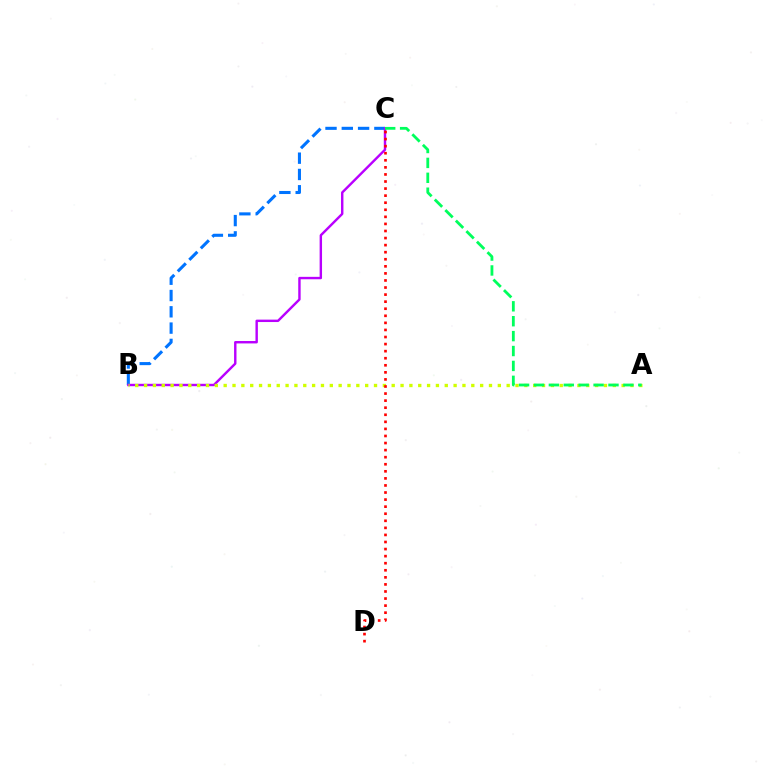{('B', 'C'): [{'color': '#0074ff', 'line_style': 'dashed', 'thickness': 2.21}, {'color': '#b900ff', 'line_style': 'solid', 'thickness': 1.74}], ('A', 'B'): [{'color': '#d1ff00', 'line_style': 'dotted', 'thickness': 2.4}], ('A', 'C'): [{'color': '#00ff5c', 'line_style': 'dashed', 'thickness': 2.02}], ('C', 'D'): [{'color': '#ff0000', 'line_style': 'dotted', 'thickness': 1.92}]}